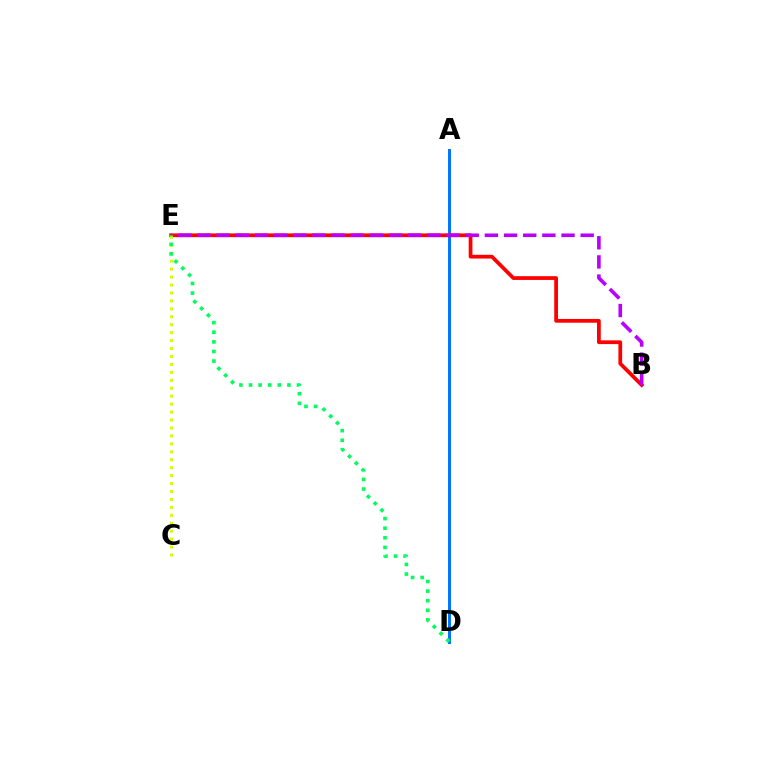{('A', 'D'): [{'color': '#0074ff', 'line_style': 'solid', 'thickness': 2.13}], ('B', 'E'): [{'color': '#ff0000', 'line_style': 'solid', 'thickness': 2.7}, {'color': '#b900ff', 'line_style': 'dashed', 'thickness': 2.6}], ('C', 'E'): [{'color': '#d1ff00', 'line_style': 'dotted', 'thickness': 2.16}], ('D', 'E'): [{'color': '#00ff5c', 'line_style': 'dotted', 'thickness': 2.61}]}